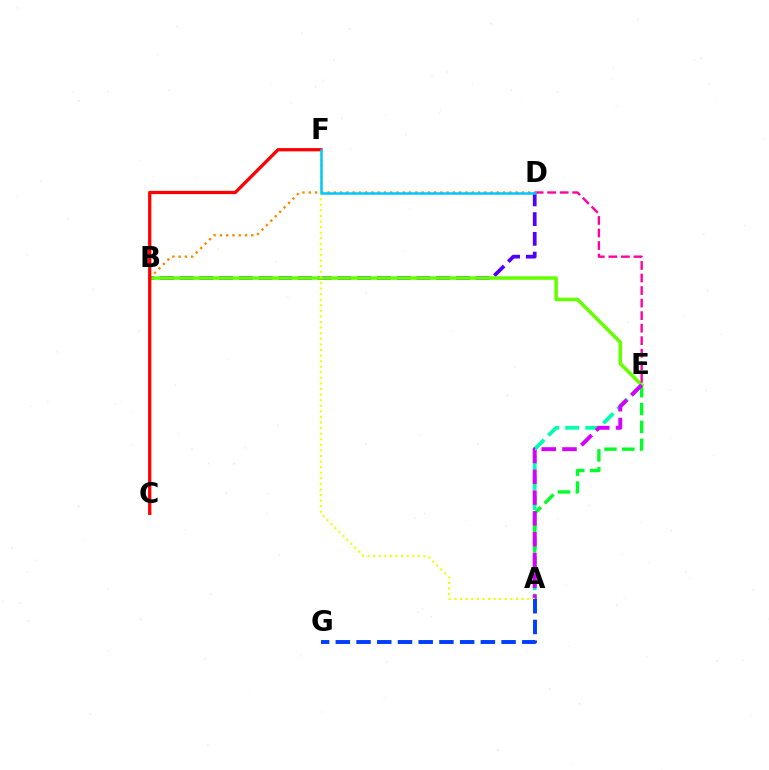{('A', 'E'): [{'color': '#00ffaf', 'line_style': 'dashed', 'thickness': 2.72}, {'color': '#00ff27', 'line_style': 'dashed', 'thickness': 2.42}, {'color': '#d600ff', 'line_style': 'dashed', 'thickness': 2.83}], ('B', 'D'): [{'color': '#4f00ff', 'line_style': 'dashed', 'thickness': 2.68}, {'color': '#ff8800', 'line_style': 'dotted', 'thickness': 1.7}], ('B', 'E'): [{'color': '#66ff00', 'line_style': 'solid', 'thickness': 2.55}], ('A', 'F'): [{'color': '#eeff00', 'line_style': 'dotted', 'thickness': 1.52}], ('C', 'F'): [{'color': '#ff0000', 'line_style': 'solid', 'thickness': 2.35}], ('A', 'G'): [{'color': '#003fff', 'line_style': 'dashed', 'thickness': 2.82}], ('D', 'E'): [{'color': '#ff00a0', 'line_style': 'dashed', 'thickness': 1.7}], ('D', 'F'): [{'color': '#00c7ff', 'line_style': 'solid', 'thickness': 1.81}]}